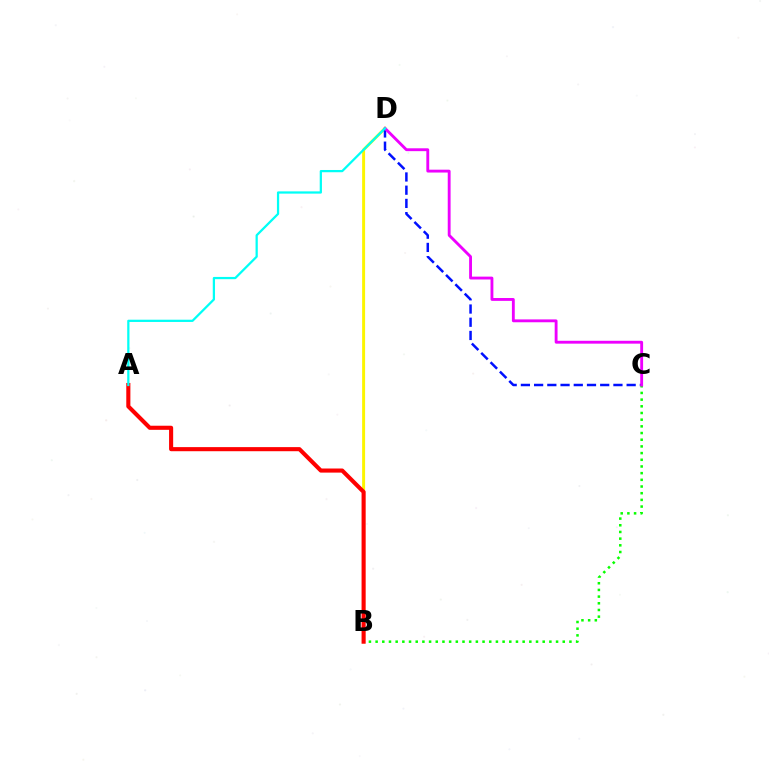{('B', 'D'): [{'color': '#fcf500', 'line_style': 'solid', 'thickness': 2.13}], ('C', 'D'): [{'color': '#0010ff', 'line_style': 'dashed', 'thickness': 1.8}, {'color': '#ee00ff', 'line_style': 'solid', 'thickness': 2.06}], ('B', 'C'): [{'color': '#08ff00', 'line_style': 'dotted', 'thickness': 1.82}], ('A', 'B'): [{'color': '#ff0000', 'line_style': 'solid', 'thickness': 2.95}], ('A', 'D'): [{'color': '#00fff6', 'line_style': 'solid', 'thickness': 1.62}]}